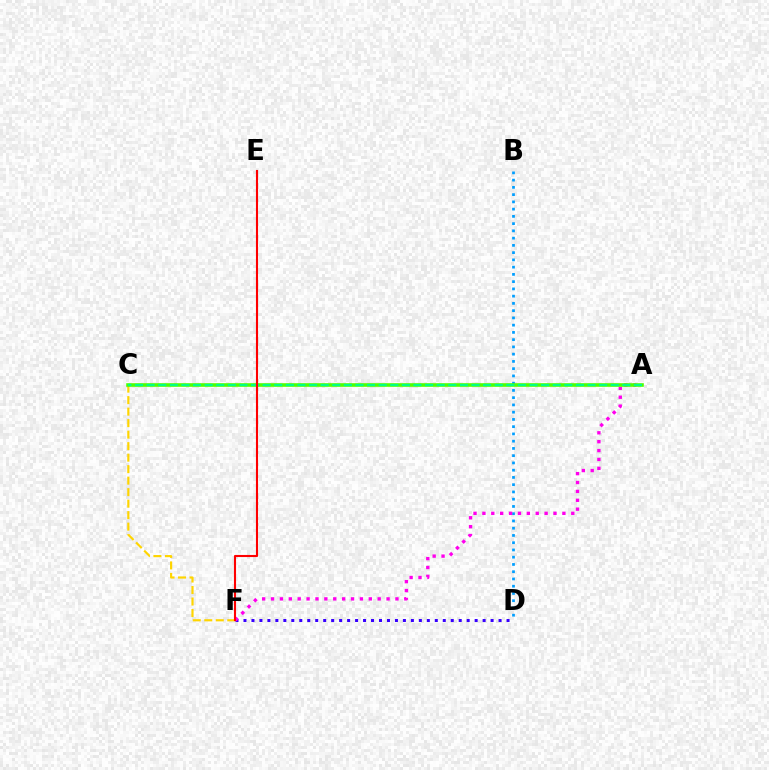{('B', 'D'): [{'color': '#009eff', 'line_style': 'dotted', 'thickness': 1.97}], ('D', 'F'): [{'color': '#3700ff', 'line_style': 'dotted', 'thickness': 2.17}], ('A', 'F'): [{'color': '#ff00ed', 'line_style': 'dotted', 'thickness': 2.41}], ('C', 'F'): [{'color': '#ffd500', 'line_style': 'dashed', 'thickness': 1.56}], ('A', 'C'): [{'color': '#4fff00', 'line_style': 'solid', 'thickness': 2.59}, {'color': '#00ff86', 'line_style': 'dashed', 'thickness': 1.58}], ('E', 'F'): [{'color': '#ff0000', 'line_style': 'solid', 'thickness': 1.51}]}